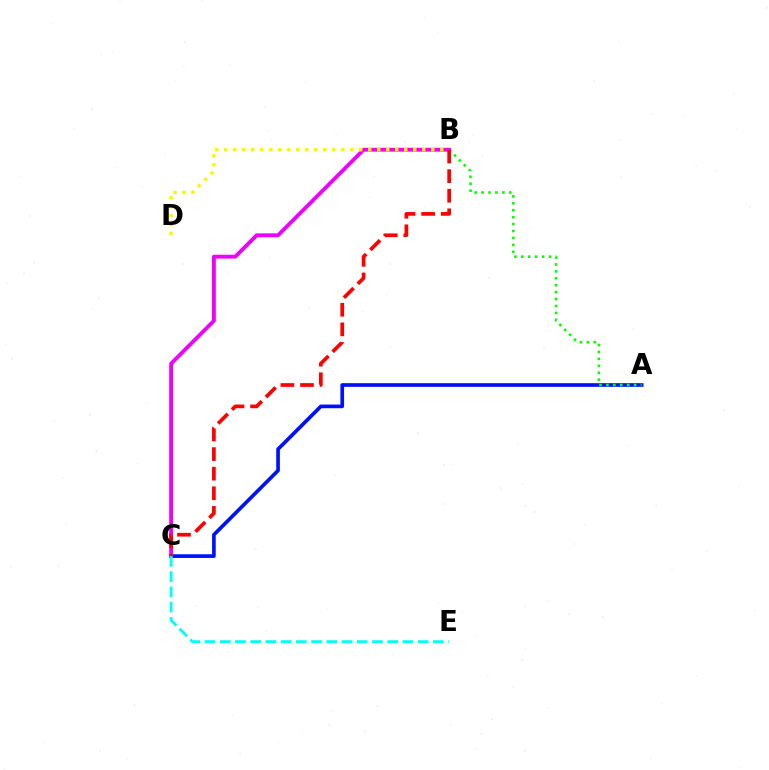{('A', 'C'): [{'color': '#0010ff', 'line_style': 'solid', 'thickness': 2.64}], ('A', 'B'): [{'color': '#08ff00', 'line_style': 'dotted', 'thickness': 1.88}], ('B', 'C'): [{'color': '#ee00ff', 'line_style': 'solid', 'thickness': 2.78}, {'color': '#ff0000', 'line_style': 'dashed', 'thickness': 2.66}], ('C', 'E'): [{'color': '#00fff6', 'line_style': 'dashed', 'thickness': 2.07}], ('B', 'D'): [{'color': '#fcf500', 'line_style': 'dotted', 'thickness': 2.45}]}